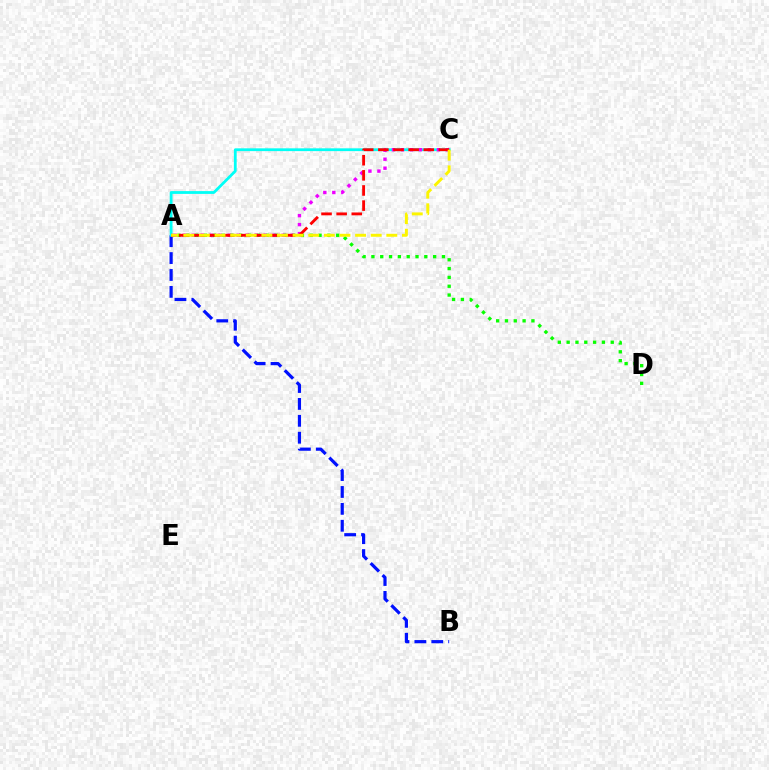{('A', 'D'): [{'color': '#08ff00', 'line_style': 'dotted', 'thickness': 2.4}], ('A', 'B'): [{'color': '#0010ff', 'line_style': 'dashed', 'thickness': 2.3}], ('A', 'C'): [{'color': '#00fff6', 'line_style': 'solid', 'thickness': 2.01}, {'color': '#ee00ff', 'line_style': 'dotted', 'thickness': 2.44}, {'color': '#ff0000', 'line_style': 'dashed', 'thickness': 2.06}, {'color': '#fcf500', 'line_style': 'dashed', 'thickness': 2.12}]}